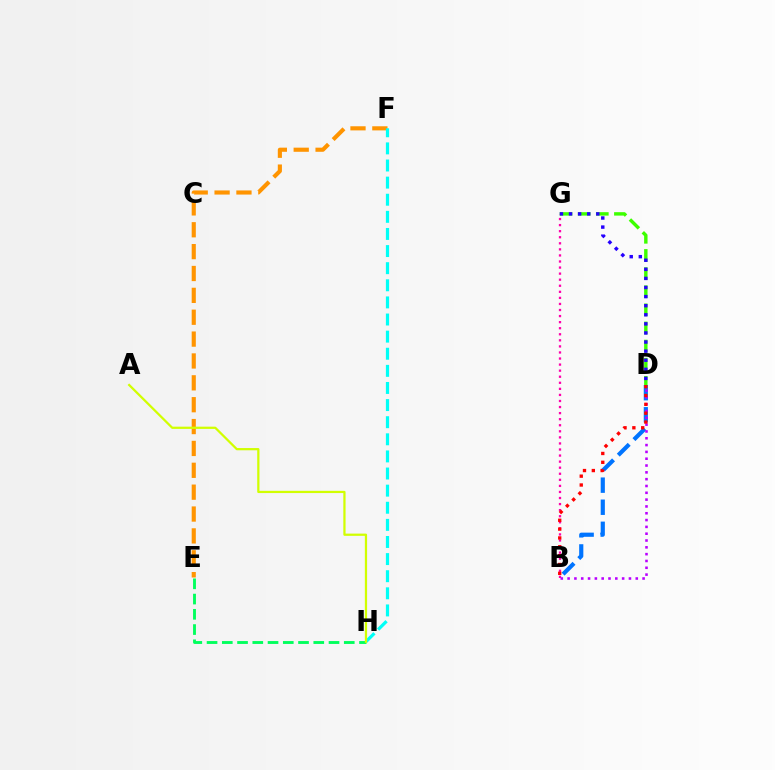{('D', 'G'): [{'color': '#3dff00', 'line_style': 'dashed', 'thickness': 2.46}, {'color': '#2500ff', 'line_style': 'dotted', 'thickness': 2.47}], ('B', 'D'): [{'color': '#0074ff', 'line_style': 'dashed', 'thickness': 3.0}, {'color': '#b900ff', 'line_style': 'dotted', 'thickness': 1.85}, {'color': '#ff0000', 'line_style': 'dotted', 'thickness': 2.4}], ('B', 'G'): [{'color': '#ff00ac', 'line_style': 'dotted', 'thickness': 1.65}], ('E', 'F'): [{'color': '#ff9400', 'line_style': 'dashed', 'thickness': 2.97}], ('F', 'H'): [{'color': '#00fff6', 'line_style': 'dashed', 'thickness': 2.32}], ('E', 'H'): [{'color': '#00ff5c', 'line_style': 'dashed', 'thickness': 2.07}], ('A', 'H'): [{'color': '#d1ff00', 'line_style': 'solid', 'thickness': 1.61}]}